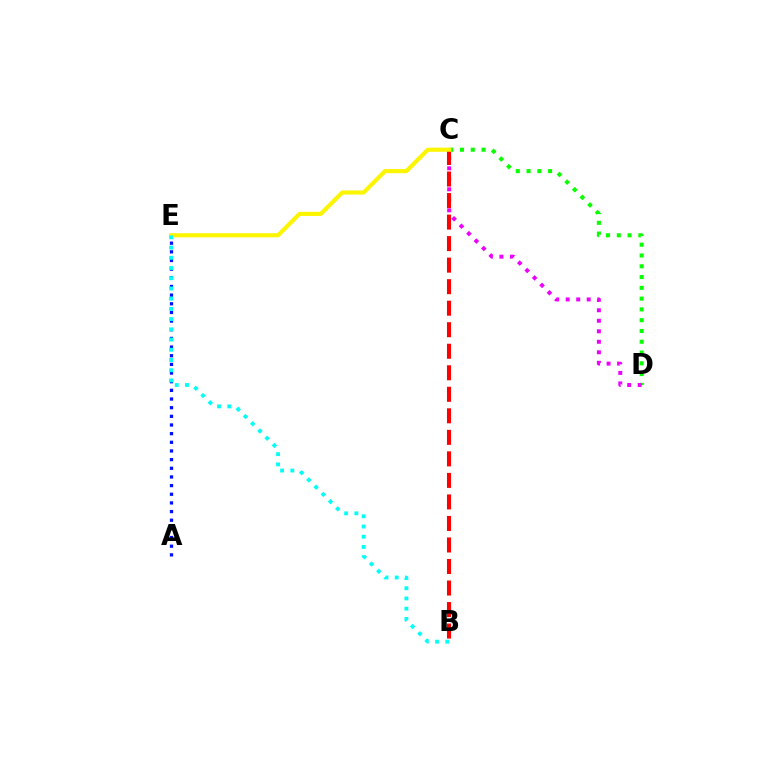{('C', 'D'): [{'color': '#08ff00', 'line_style': 'dotted', 'thickness': 2.93}, {'color': '#ee00ff', 'line_style': 'dotted', 'thickness': 2.85}], ('A', 'E'): [{'color': '#0010ff', 'line_style': 'dotted', 'thickness': 2.35}], ('B', 'C'): [{'color': '#ff0000', 'line_style': 'dashed', 'thickness': 2.92}], ('C', 'E'): [{'color': '#fcf500', 'line_style': 'solid', 'thickness': 2.97}], ('B', 'E'): [{'color': '#00fff6', 'line_style': 'dotted', 'thickness': 2.78}]}